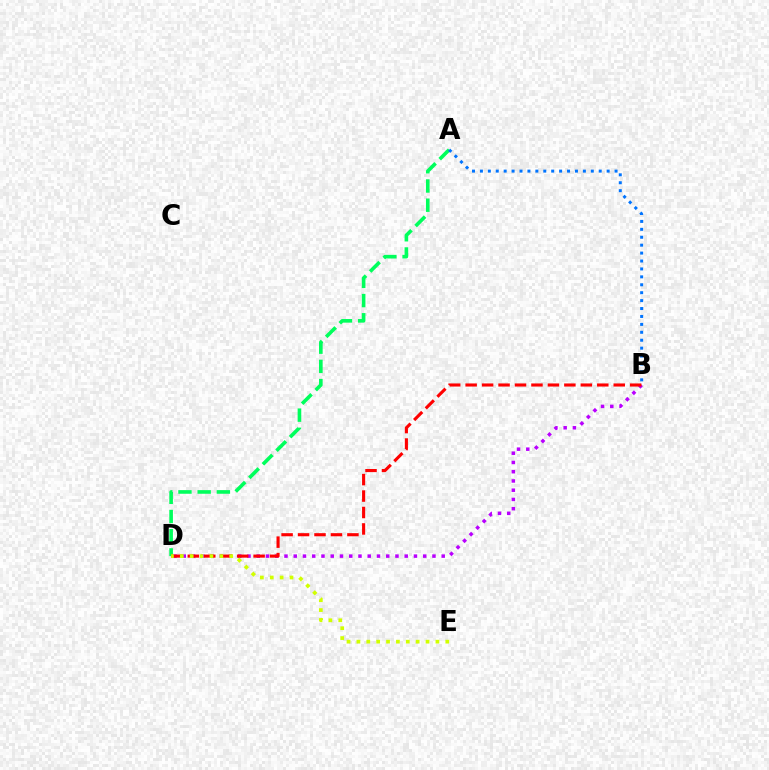{('B', 'D'): [{'color': '#b900ff', 'line_style': 'dotted', 'thickness': 2.51}, {'color': '#ff0000', 'line_style': 'dashed', 'thickness': 2.24}], ('A', 'D'): [{'color': '#00ff5c', 'line_style': 'dashed', 'thickness': 2.61}], ('D', 'E'): [{'color': '#d1ff00', 'line_style': 'dotted', 'thickness': 2.68}], ('A', 'B'): [{'color': '#0074ff', 'line_style': 'dotted', 'thickness': 2.15}]}